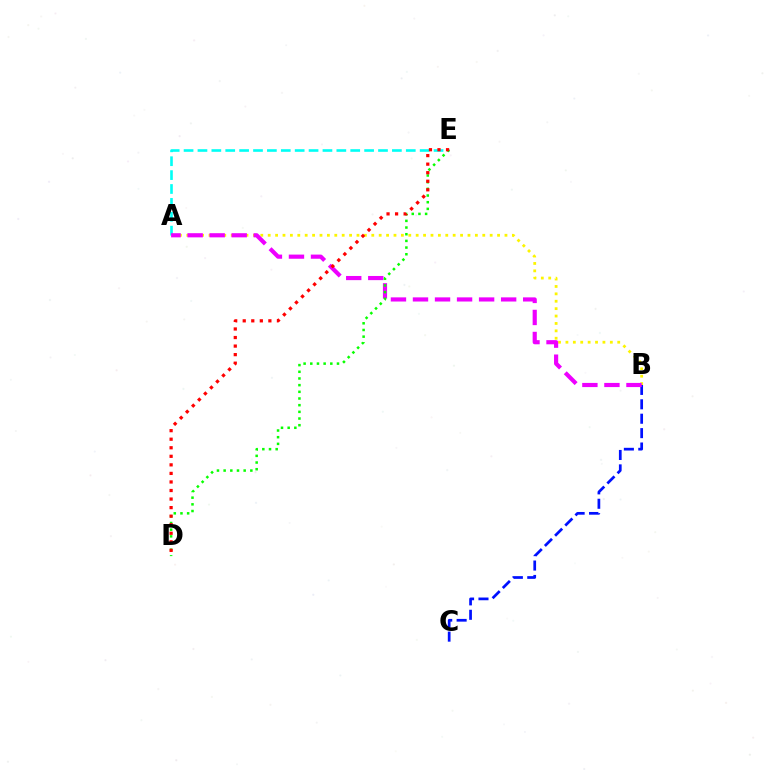{('A', 'E'): [{'color': '#00fff6', 'line_style': 'dashed', 'thickness': 1.89}], ('B', 'C'): [{'color': '#0010ff', 'line_style': 'dashed', 'thickness': 1.96}], ('A', 'B'): [{'color': '#fcf500', 'line_style': 'dotted', 'thickness': 2.01}, {'color': '#ee00ff', 'line_style': 'dashed', 'thickness': 2.99}], ('D', 'E'): [{'color': '#08ff00', 'line_style': 'dotted', 'thickness': 1.81}, {'color': '#ff0000', 'line_style': 'dotted', 'thickness': 2.32}]}